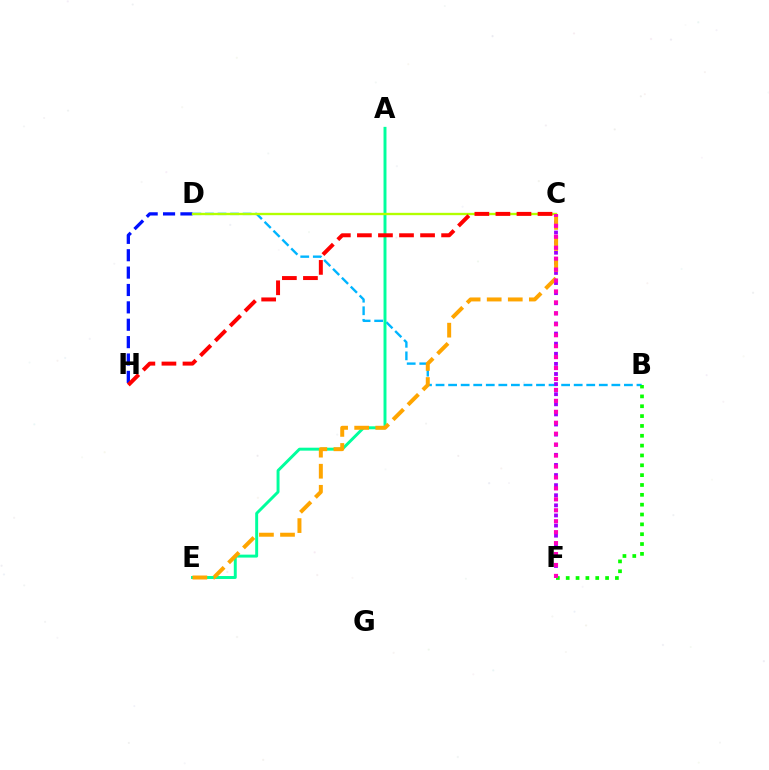{('D', 'H'): [{'color': '#0010ff', 'line_style': 'dashed', 'thickness': 2.36}], ('B', 'D'): [{'color': '#00b5ff', 'line_style': 'dashed', 'thickness': 1.71}], ('C', 'F'): [{'color': '#9b00ff', 'line_style': 'dotted', 'thickness': 2.75}, {'color': '#ff00bd', 'line_style': 'dotted', 'thickness': 2.97}], ('B', 'F'): [{'color': '#08ff00', 'line_style': 'dotted', 'thickness': 2.67}], ('A', 'E'): [{'color': '#00ff9d', 'line_style': 'solid', 'thickness': 2.12}], ('C', 'E'): [{'color': '#ffa500', 'line_style': 'dashed', 'thickness': 2.86}], ('C', 'D'): [{'color': '#b3ff00', 'line_style': 'solid', 'thickness': 1.69}], ('C', 'H'): [{'color': '#ff0000', 'line_style': 'dashed', 'thickness': 2.86}]}